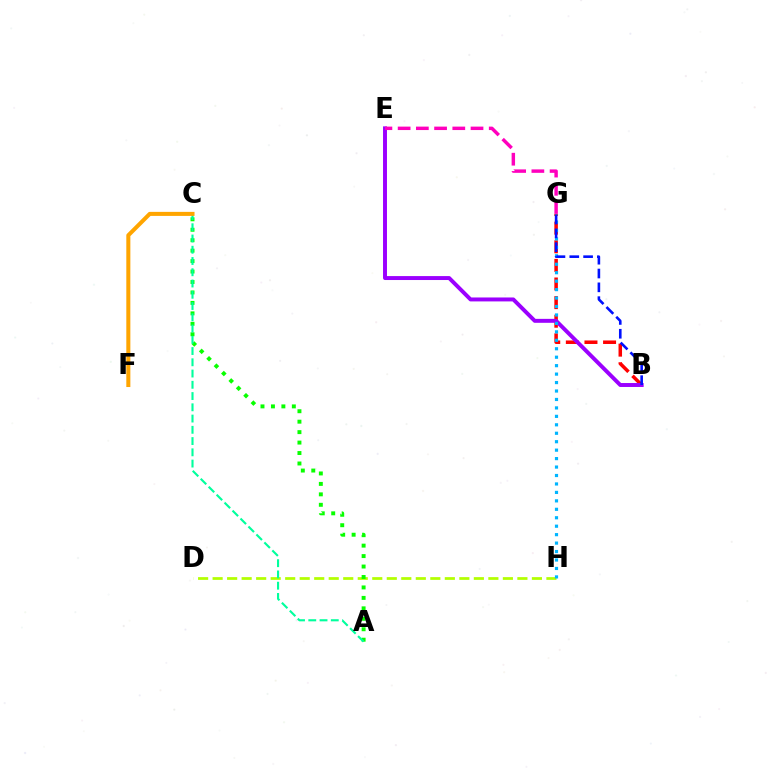{('B', 'G'): [{'color': '#ff0000', 'line_style': 'dashed', 'thickness': 2.53}, {'color': '#0010ff', 'line_style': 'dashed', 'thickness': 1.88}], ('D', 'H'): [{'color': '#b3ff00', 'line_style': 'dashed', 'thickness': 1.97}], ('B', 'E'): [{'color': '#9b00ff', 'line_style': 'solid', 'thickness': 2.84}], ('A', 'C'): [{'color': '#08ff00', 'line_style': 'dotted', 'thickness': 2.84}, {'color': '#00ff9d', 'line_style': 'dashed', 'thickness': 1.53}], ('G', 'H'): [{'color': '#00b5ff', 'line_style': 'dotted', 'thickness': 2.3}], ('E', 'G'): [{'color': '#ff00bd', 'line_style': 'dashed', 'thickness': 2.48}], ('C', 'F'): [{'color': '#ffa500', 'line_style': 'solid', 'thickness': 2.91}]}